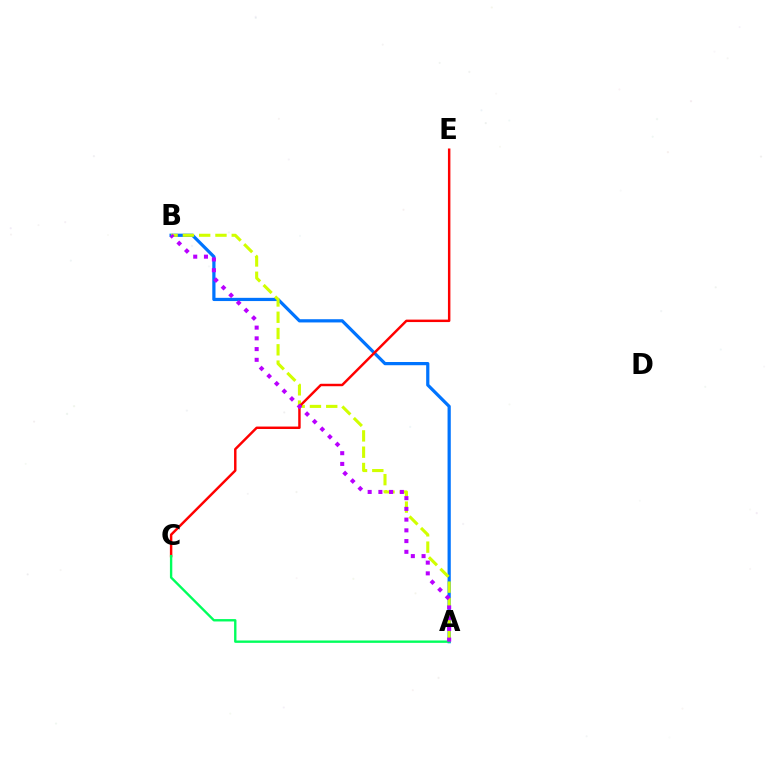{('A', 'B'): [{'color': '#0074ff', 'line_style': 'solid', 'thickness': 2.32}, {'color': '#d1ff00', 'line_style': 'dashed', 'thickness': 2.21}, {'color': '#b900ff', 'line_style': 'dotted', 'thickness': 2.92}], ('C', 'E'): [{'color': '#ff0000', 'line_style': 'solid', 'thickness': 1.77}], ('A', 'C'): [{'color': '#00ff5c', 'line_style': 'solid', 'thickness': 1.71}]}